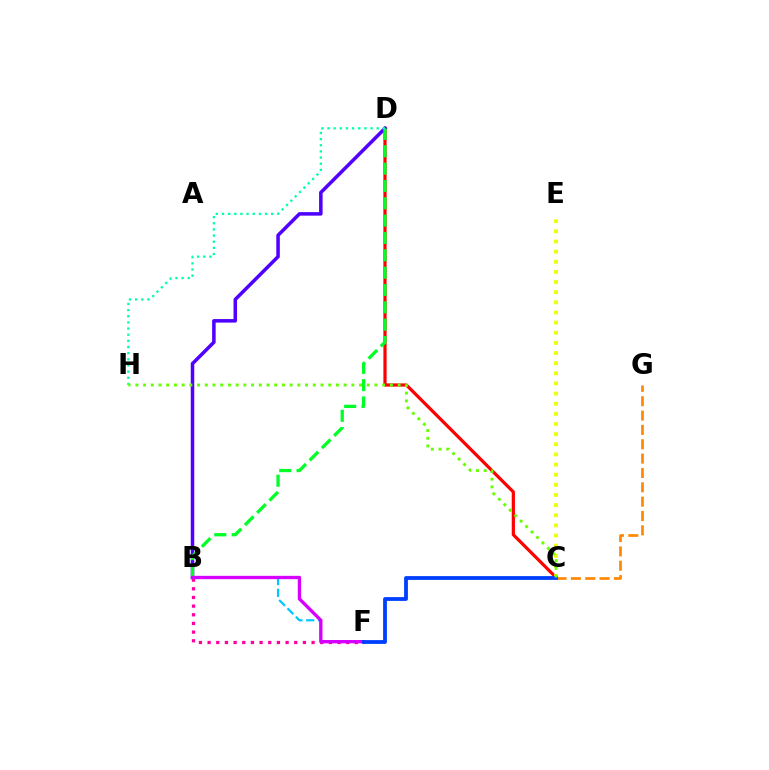{('C', 'D'): [{'color': '#ff0000', 'line_style': 'solid', 'thickness': 2.31}], ('B', 'D'): [{'color': '#4f00ff', 'line_style': 'solid', 'thickness': 2.53}, {'color': '#00ff27', 'line_style': 'dashed', 'thickness': 2.36}], ('C', 'E'): [{'color': '#eeff00', 'line_style': 'dotted', 'thickness': 2.75}], ('B', 'F'): [{'color': '#00c7ff', 'line_style': 'dashed', 'thickness': 1.6}, {'color': '#ff00a0', 'line_style': 'dotted', 'thickness': 2.35}, {'color': '#d600ff', 'line_style': 'solid', 'thickness': 2.4}], ('C', 'G'): [{'color': '#ff8800', 'line_style': 'dashed', 'thickness': 1.95}], ('D', 'H'): [{'color': '#00ffaf', 'line_style': 'dotted', 'thickness': 1.67}], ('C', 'F'): [{'color': '#003fff', 'line_style': 'solid', 'thickness': 2.73}], ('C', 'H'): [{'color': '#66ff00', 'line_style': 'dotted', 'thickness': 2.1}]}